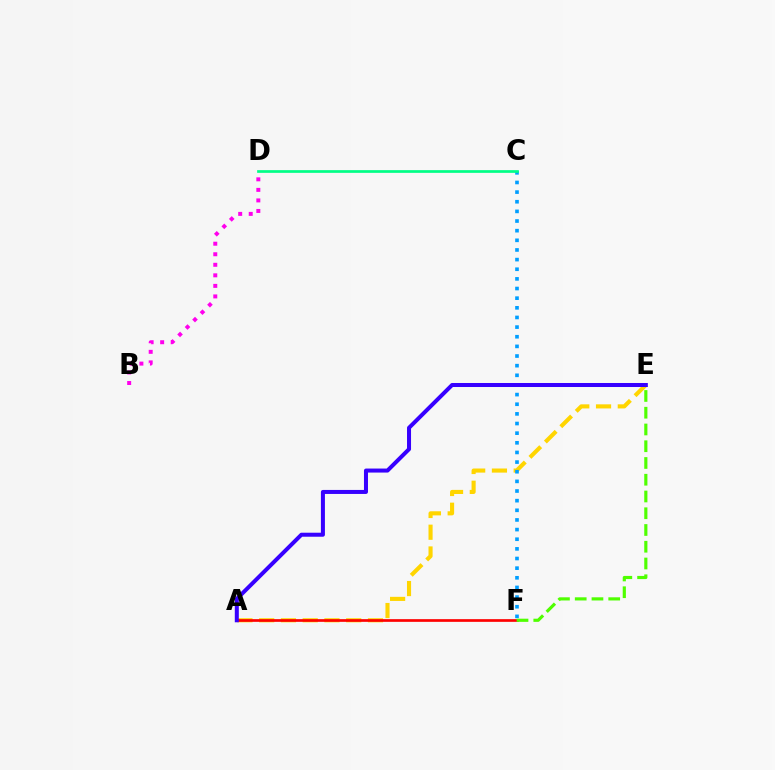{('A', 'E'): [{'color': '#ffd500', 'line_style': 'dashed', 'thickness': 2.96}, {'color': '#3700ff', 'line_style': 'solid', 'thickness': 2.89}], ('A', 'F'): [{'color': '#ff0000', 'line_style': 'solid', 'thickness': 1.93}], ('C', 'F'): [{'color': '#009eff', 'line_style': 'dotted', 'thickness': 2.62}], ('B', 'D'): [{'color': '#ff00ed', 'line_style': 'dotted', 'thickness': 2.86}], ('E', 'F'): [{'color': '#4fff00', 'line_style': 'dashed', 'thickness': 2.28}], ('C', 'D'): [{'color': '#00ff86', 'line_style': 'solid', 'thickness': 1.94}]}